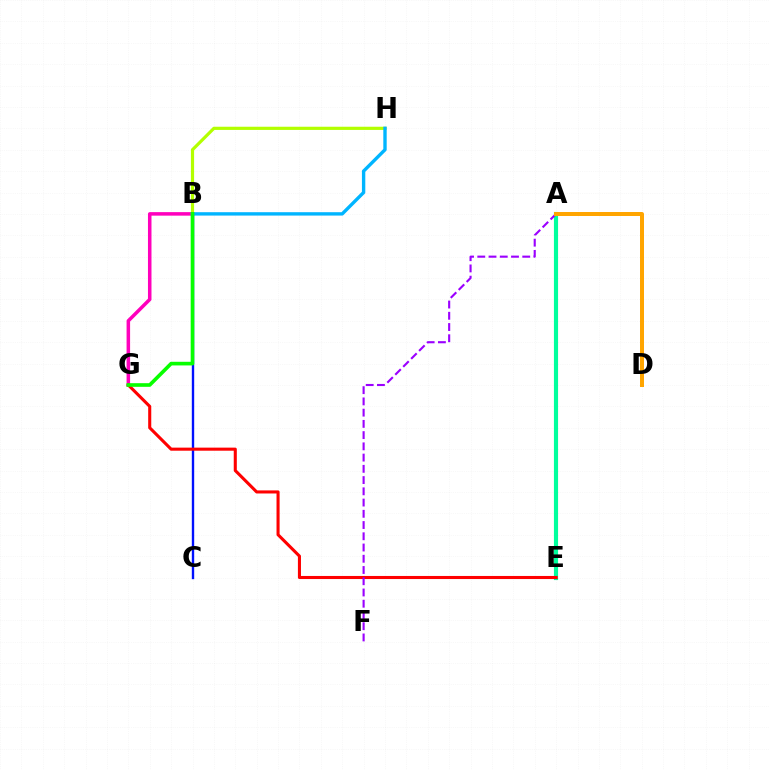{('B', 'G'): [{'color': '#ff00bd', 'line_style': 'solid', 'thickness': 2.54}, {'color': '#08ff00', 'line_style': 'solid', 'thickness': 2.62}], ('A', 'E'): [{'color': '#00ff9d', 'line_style': 'solid', 'thickness': 2.98}], ('B', 'H'): [{'color': '#b3ff00', 'line_style': 'solid', 'thickness': 2.3}, {'color': '#00b5ff', 'line_style': 'solid', 'thickness': 2.43}], ('B', 'C'): [{'color': '#0010ff', 'line_style': 'solid', 'thickness': 1.71}], ('E', 'G'): [{'color': '#ff0000', 'line_style': 'solid', 'thickness': 2.21}], ('A', 'F'): [{'color': '#9b00ff', 'line_style': 'dashed', 'thickness': 1.53}], ('A', 'D'): [{'color': '#ffa500', 'line_style': 'solid', 'thickness': 2.87}]}